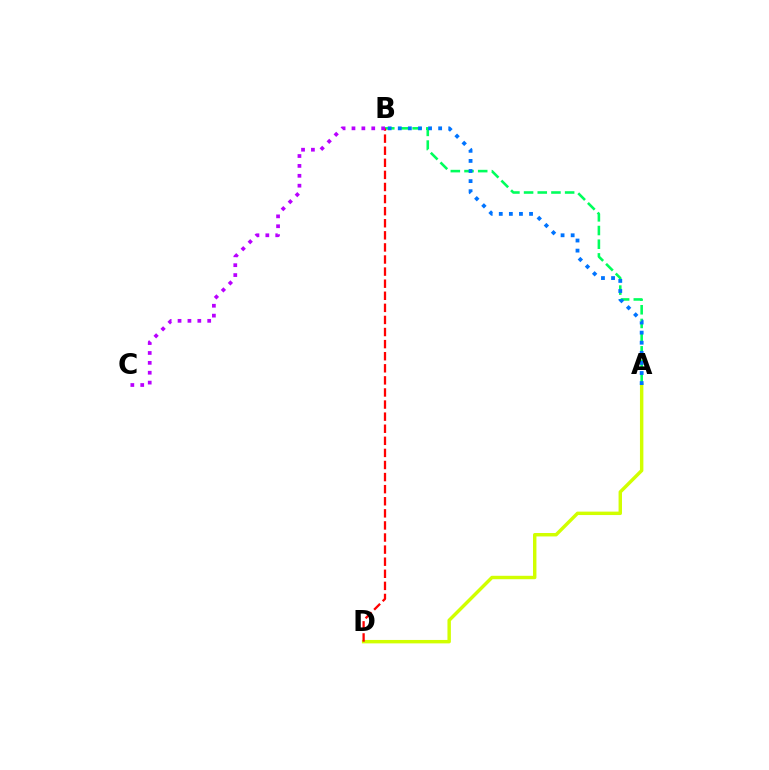{('A', 'D'): [{'color': '#d1ff00', 'line_style': 'solid', 'thickness': 2.47}], ('A', 'B'): [{'color': '#00ff5c', 'line_style': 'dashed', 'thickness': 1.86}, {'color': '#0074ff', 'line_style': 'dotted', 'thickness': 2.74}], ('B', 'D'): [{'color': '#ff0000', 'line_style': 'dashed', 'thickness': 1.64}], ('B', 'C'): [{'color': '#b900ff', 'line_style': 'dotted', 'thickness': 2.69}]}